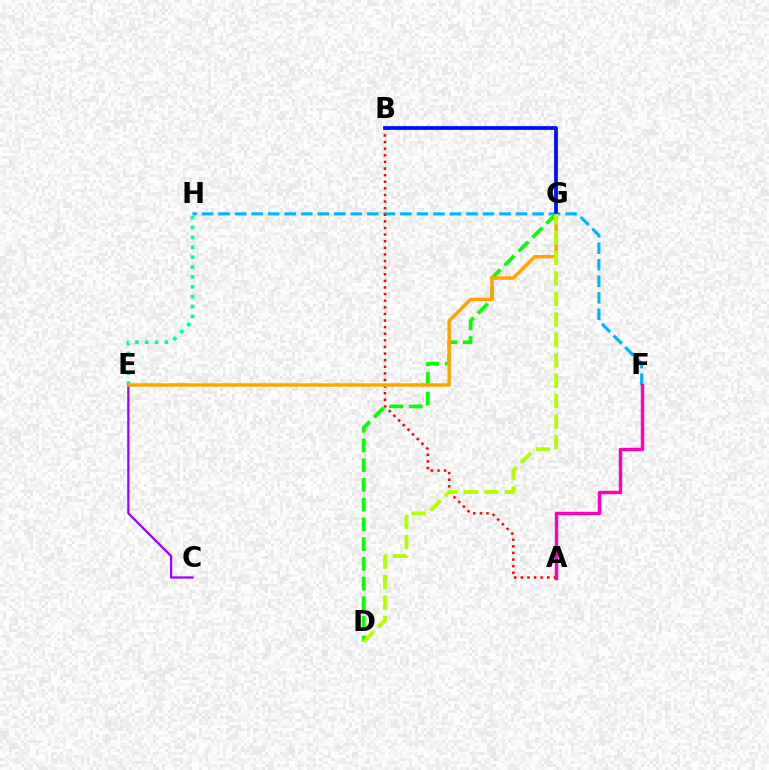{('F', 'H'): [{'color': '#00b5ff', 'line_style': 'dashed', 'thickness': 2.24}], ('C', 'E'): [{'color': '#9b00ff', 'line_style': 'solid', 'thickness': 1.61}], ('D', 'G'): [{'color': '#08ff00', 'line_style': 'dashed', 'thickness': 2.68}, {'color': '#b3ff00', 'line_style': 'dashed', 'thickness': 2.78}], ('A', 'B'): [{'color': '#ff0000', 'line_style': 'dotted', 'thickness': 1.8}], ('E', 'H'): [{'color': '#00ff9d', 'line_style': 'dotted', 'thickness': 2.68}], ('E', 'G'): [{'color': '#ffa500', 'line_style': 'solid', 'thickness': 2.52}], ('A', 'F'): [{'color': '#ff00bd', 'line_style': 'solid', 'thickness': 2.48}], ('B', 'G'): [{'color': '#0010ff', 'line_style': 'solid', 'thickness': 2.74}]}